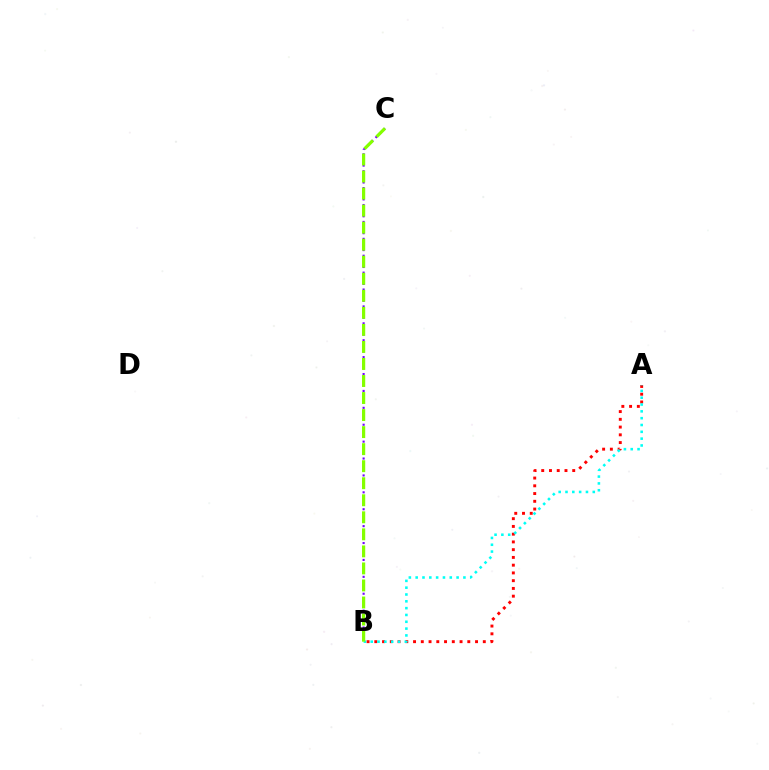{('A', 'B'): [{'color': '#ff0000', 'line_style': 'dotted', 'thickness': 2.11}, {'color': '#00fff6', 'line_style': 'dotted', 'thickness': 1.85}], ('B', 'C'): [{'color': '#7200ff', 'line_style': 'dotted', 'thickness': 1.53}, {'color': '#84ff00', 'line_style': 'dashed', 'thickness': 2.31}]}